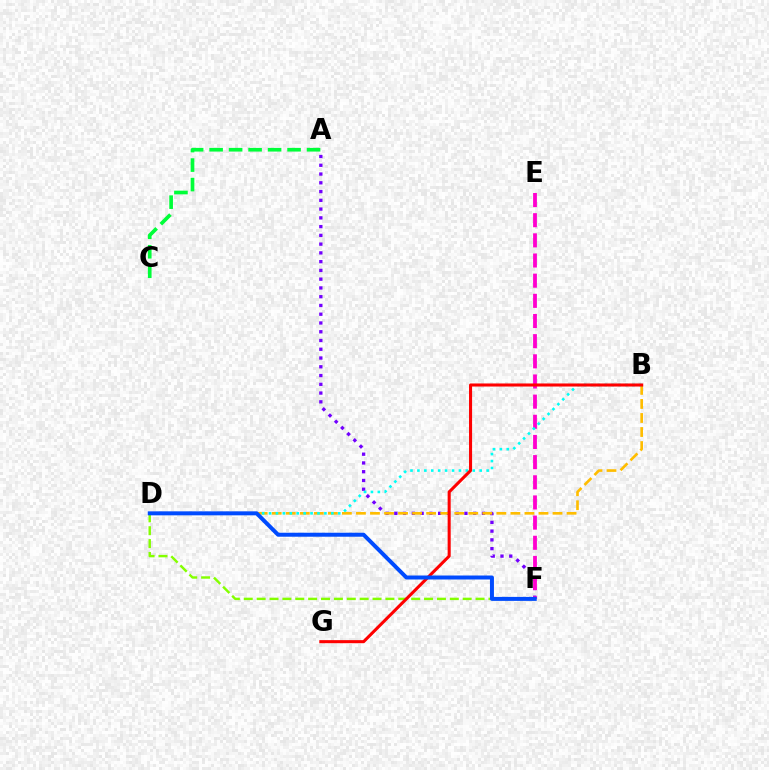{('A', 'F'): [{'color': '#7200ff', 'line_style': 'dotted', 'thickness': 2.38}], ('E', 'F'): [{'color': '#ff00cf', 'line_style': 'dashed', 'thickness': 2.74}], ('D', 'F'): [{'color': '#84ff00', 'line_style': 'dashed', 'thickness': 1.75}, {'color': '#004bff', 'line_style': 'solid', 'thickness': 2.87}], ('B', 'D'): [{'color': '#ffbd00', 'line_style': 'dashed', 'thickness': 1.91}, {'color': '#00fff6', 'line_style': 'dotted', 'thickness': 1.88}], ('A', 'C'): [{'color': '#00ff39', 'line_style': 'dashed', 'thickness': 2.65}], ('B', 'G'): [{'color': '#ff0000', 'line_style': 'solid', 'thickness': 2.21}]}